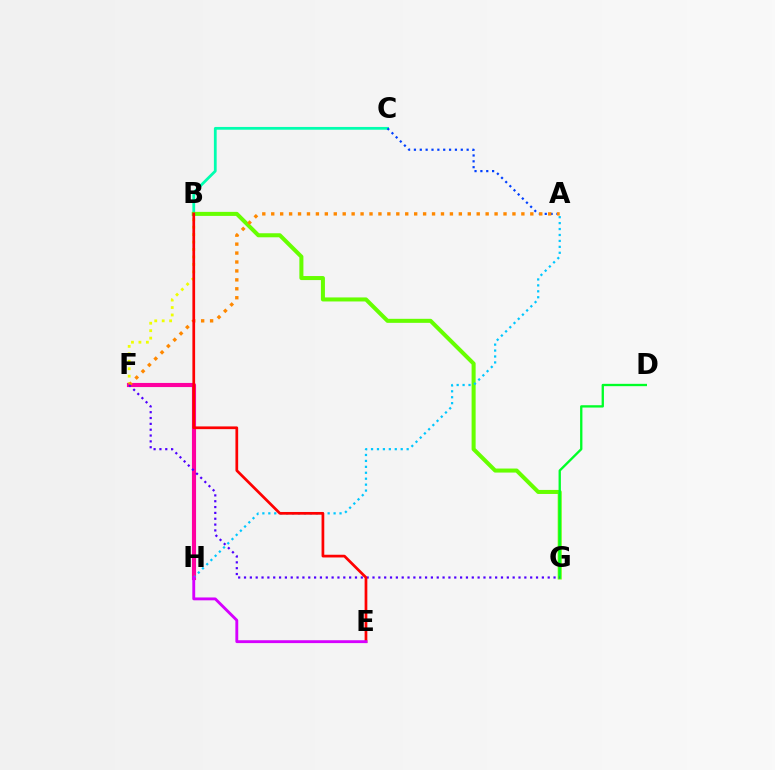{('B', 'C'): [{'color': '#00ffaf', 'line_style': 'solid', 'thickness': 2.0}], ('B', 'F'): [{'color': '#eeff00', 'line_style': 'dotted', 'thickness': 2.02}], ('B', 'G'): [{'color': '#66ff00', 'line_style': 'solid', 'thickness': 2.9}], ('F', 'H'): [{'color': '#ff00a0', 'line_style': 'solid', 'thickness': 2.97}], ('D', 'G'): [{'color': '#00ff27', 'line_style': 'solid', 'thickness': 1.68}], ('A', 'C'): [{'color': '#003fff', 'line_style': 'dotted', 'thickness': 1.59}], ('A', 'F'): [{'color': '#ff8800', 'line_style': 'dotted', 'thickness': 2.43}], ('A', 'H'): [{'color': '#00c7ff', 'line_style': 'dotted', 'thickness': 1.61}], ('F', 'G'): [{'color': '#4f00ff', 'line_style': 'dotted', 'thickness': 1.59}], ('B', 'E'): [{'color': '#ff0000', 'line_style': 'solid', 'thickness': 1.96}], ('E', 'H'): [{'color': '#d600ff', 'line_style': 'solid', 'thickness': 2.06}]}